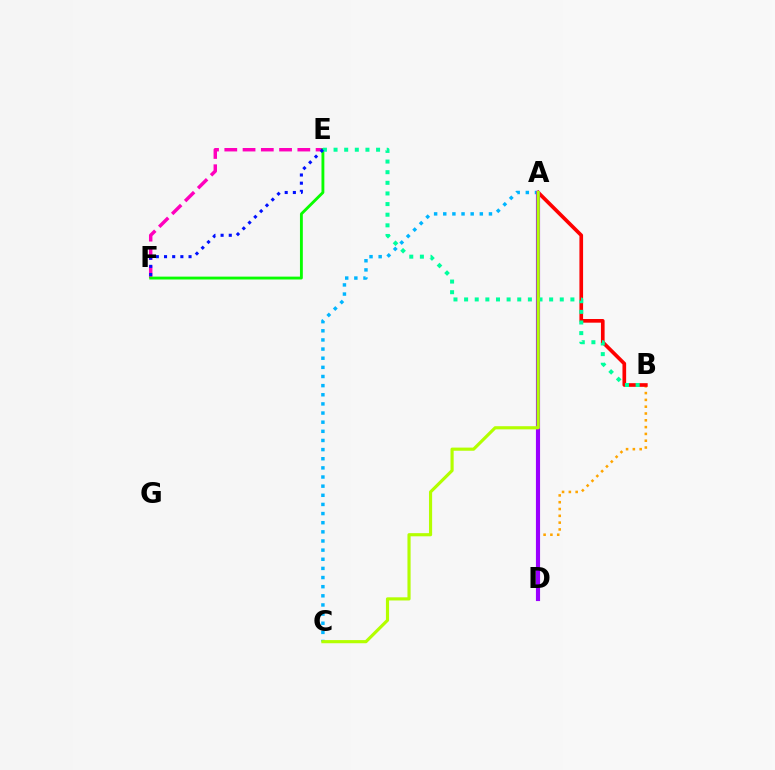{('B', 'D'): [{'color': '#ffa500', 'line_style': 'dotted', 'thickness': 1.85}], ('E', 'F'): [{'color': '#ff00bd', 'line_style': 'dashed', 'thickness': 2.48}, {'color': '#08ff00', 'line_style': 'solid', 'thickness': 2.06}, {'color': '#0010ff', 'line_style': 'dotted', 'thickness': 2.22}], ('A', 'B'): [{'color': '#ff0000', 'line_style': 'solid', 'thickness': 2.64}], ('A', 'C'): [{'color': '#00b5ff', 'line_style': 'dotted', 'thickness': 2.48}, {'color': '#b3ff00', 'line_style': 'solid', 'thickness': 2.27}], ('A', 'D'): [{'color': '#9b00ff', 'line_style': 'solid', 'thickness': 2.98}], ('B', 'E'): [{'color': '#00ff9d', 'line_style': 'dotted', 'thickness': 2.89}]}